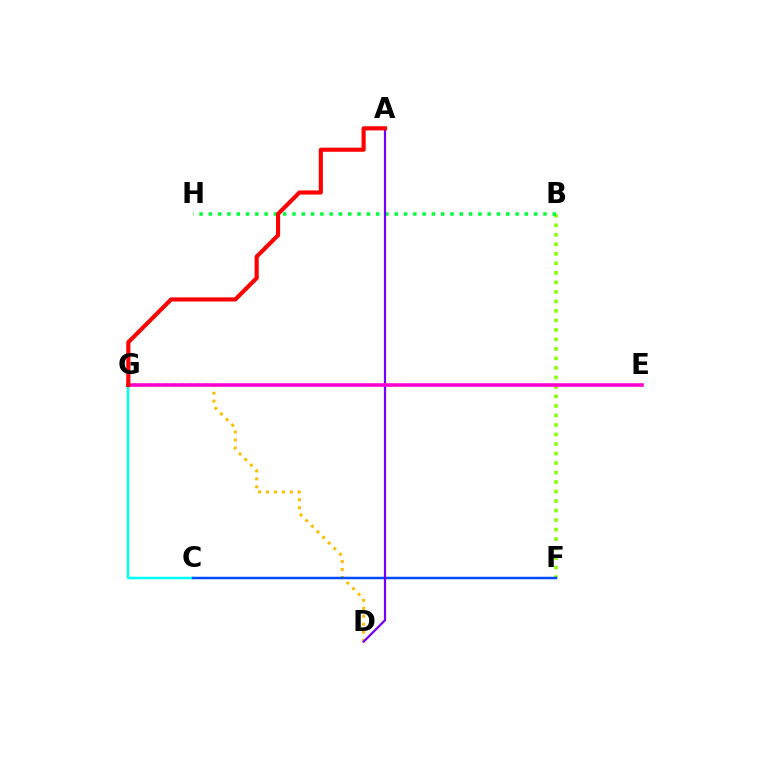{('C', 'G'): [{'color': '#00fff6', 'line_style': 'solid', 'thickness': 1.8}], ('B', 'F'): [{'color': '#84ff00', 'line_style': 'dotted', 'thickness': 2.58}], ('D', 'G'): [{'color': '#ffbd00', 'line_style': 'dotted', 'thickness': 2.16}], ('B', 'H'): [{'color': '#00ff39', 'line_style': 'dotted', 'thickness': 2.53}], ('C', 'F'): [{'color': '#004bff', 'line_style': 'solid', 'thickness': 1.79}], ('A', 'D'): [{'color': '#7200ff', 'line_style': 'solid', 'thickness': 1.59}], ('E', 'G'): [{'color': '#ff00cf', 'line_style': 'solid', 'thickness': 2.57}], ('A', 'G'): [{'color': '#ff0000', 'line_style': 'solid', 'thickness': 2.97}]}